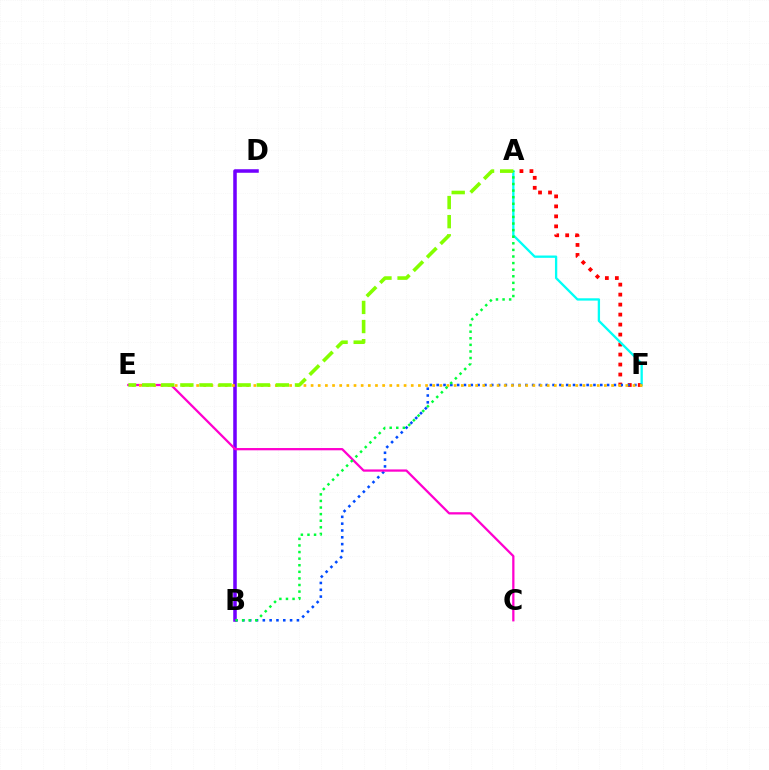{('A', 'F'): [{'color': '#ff0000', 'line_style': 'dotted', 'thickness': 2.71}, {'color': '#00fff6', 'line_style': 'solid', 'thickness': 1.67}], ('B', 'F'): [{'color': '#004bff', 'line_style': 'dotted', 'thickness': 1.85}], ('B', 'D'): [{'color': '#7200ff', 'line_style': 'solid', 'thickness': 2.55}], ('C', 'E'): [{'color': '#ff00cf', 'line_style': 'solid', 'thickness': 1.63}], ('E', 'F'): [{'color': '#ffbd00', 'line_style': 'dotted', 'thickness': 1.94}], ('A', 'B'): [{'color': '#00ff39', 'line_style': 'dotted', 'thickness': 1.79}], ('A', 'E'): [{'color': '#84ff00', 'line_style': 'dashed', 'thickness': 2.6}]}